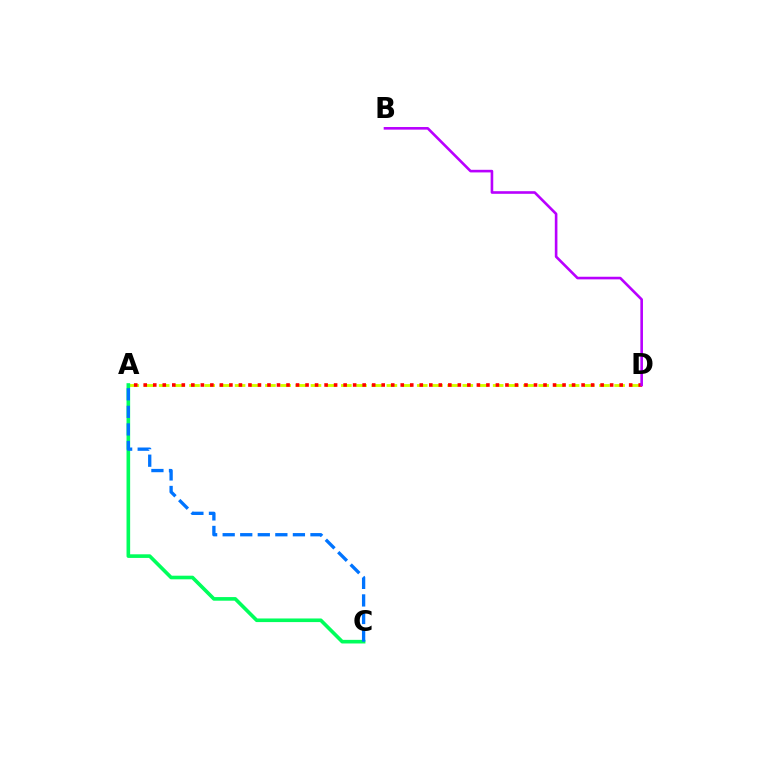{('A', 'D'): [{'color': '#d1ff00', 'line_style': 'dashed', 'thickness': 2.06}, {'color': '#ff0000', 'line_style': 'dotted', 'thickness': 2.59}], ('A', 'C'): [{'color': '#00ff5c', 'line_style': 'solid', 'thickness': 2.61}, {'color': '#0074ff', 'line_style': 'dashed', 'thickness': 2.39}], ('B', 'D'): [{'color': '#b900ff', 'line_style': 'solid', 'thickness': 1.88}]}